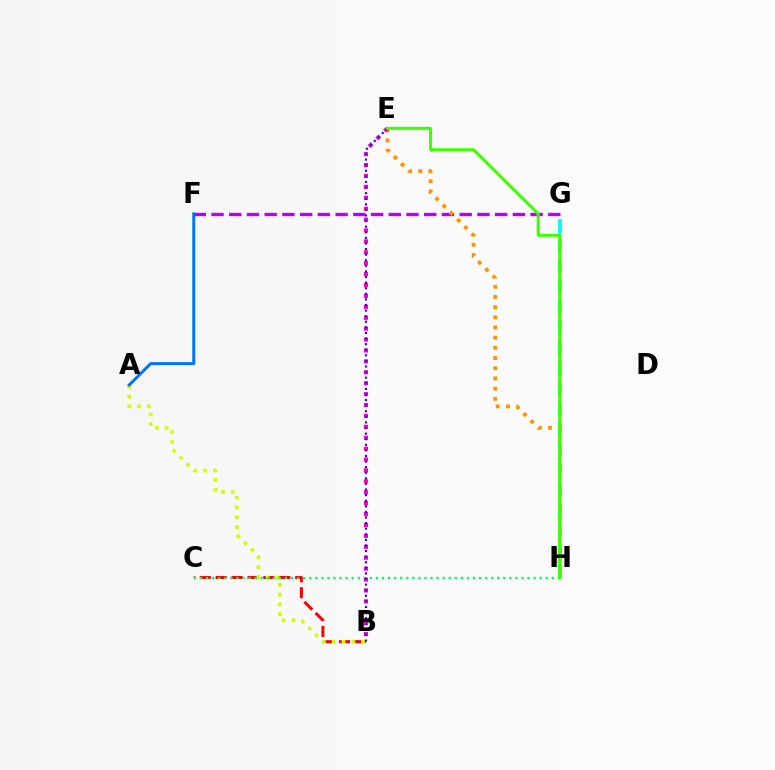{('B', 'C'): [{'color': '#ff0000', 'line_style': 'dashed', 'thickness': 2.16}], ('A', 'B'): [{'color': '#d1ff00', 'line_style': 'dotted', 'thickness': 2.66}], ('F', 'G'): [{'color': '#b900ff', 'line_style': 'dashed', 'thickness': 2.41}], ('C', 'H'): [{'color': '#00ff5c', 'line_style': 'dotted', 'thickness': 1.65}], ('G', 'H'): [{'color': '#00fff6', 'line_style': 'dashed', 'thickness': 2.76}], ('E', 'H'): [{'color': '#ff9400', 'line_style': 'dotted', 'thickness': 2.77}, {'color': '#3dff00', 'line_style': 'solid', 'thickness': 2.15}], ('B', 'E'): [{'color': '#ff00ac', 'line_style': 'dotted', 'thickness': 2.96}, {'color': '#2500ff', 'line_style': 'dotted', 'thickness': 1.52}], ('A', 'F'): [{'color': '#0074ff', 'line_style': 'solid', 'thickness': 2.14}]}